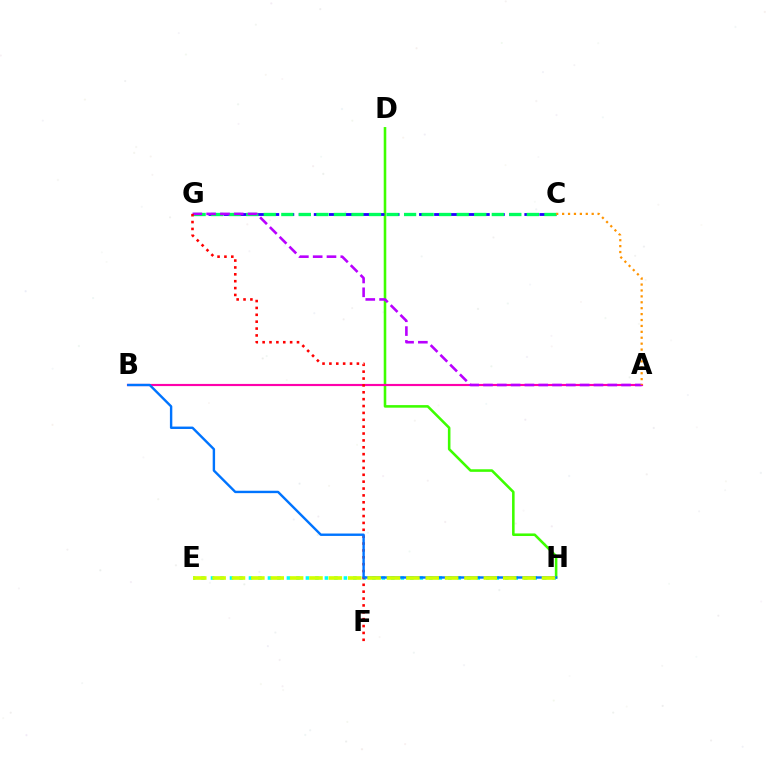{('D', 'H'): [{'color': '#3dff00', 'line_style': 'solid', 'thickness': 1.85}], ('A', 'B'): [{'color': '#ff00ac', 'line_style': 'solid', 'thickness': 1.56}], ('C', 'G'): [{'color': '#2500ff', 'line_style': 'dashed', 'thickness': 2.04}, {'color': '#00ff5c', 'line_style': 'dashed', 'thickness': 2.38}], ('E', 'H'): [{'color': '#00fff6', 'line_style': 'dotted', 'thickness': 2.58}, {'color': '#d1ff00', 'line_style': 'dashed', 'thickness': 2.63}], ('A', 'G'): [{'color': '#b900ff', 'line_style': 'dashed', 'thickness': 1.88}], ('F', 'G'): [{'color': '#ff0000', 'line_style': 'dotted', 'thickness': 1.87}], ('B', 'H'): [{'color': '#0074ff', 'line_style': 'solid', 'thickness': 1.73}], ('A', 'C'): [{'color': '#ff9400', 'line_style': 'dotted', 'thickness': 1.61}]}